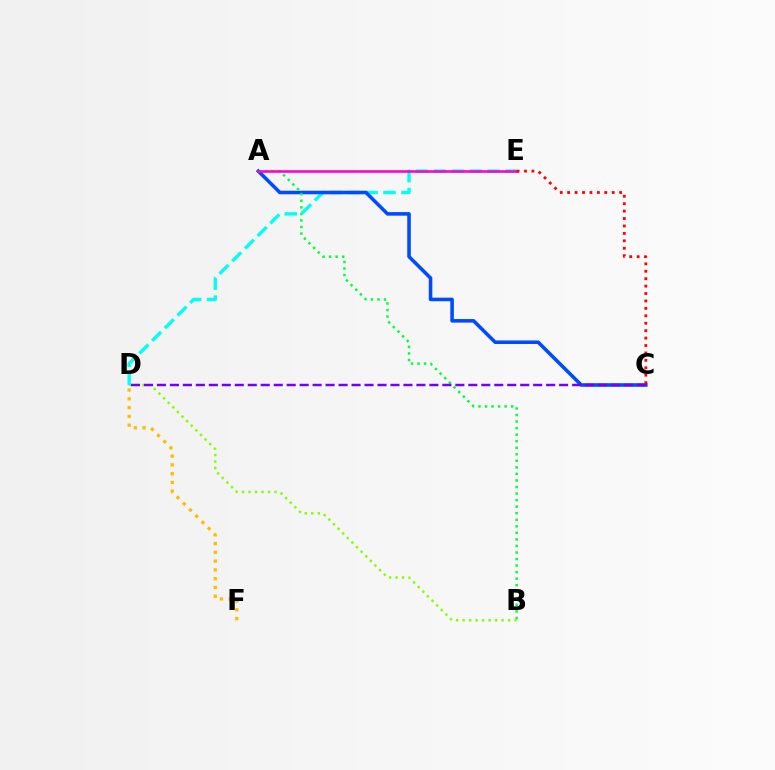{('B', 'D'): [{'color': '#84ff00', 'line_style': 'dotted', 'thickness': 1.77}], ('D', 'E'): [{'color': '#00fff6', 'line_style': 'dashed', 'thickness': 2.44}], ('A', 'C'): [{'color': '#004bff', 'line_style': 'solid', 'thickness': 2.57}], ('A', 'B'): [{'color': '#00ff39', 'line_style': 'dotted', 'thickness': 1.78}], ('A', 'E'): [{'color': '#ff00cf', 'line_style': 'solid', 'thickness': 1.85}], ('C', 'D'): [{'color': '#7200ff', 'line_style': 'dashed', 'thickness': 1.76}], ('C', 'E'): [{'color': '#ff0000', 'line_style': 'dotted', 'thickness': 2.02}], ('D', 'F'): [{'color': '#ffbd00', 'line_style': 'dotted', 'thickness': 2.39}]}